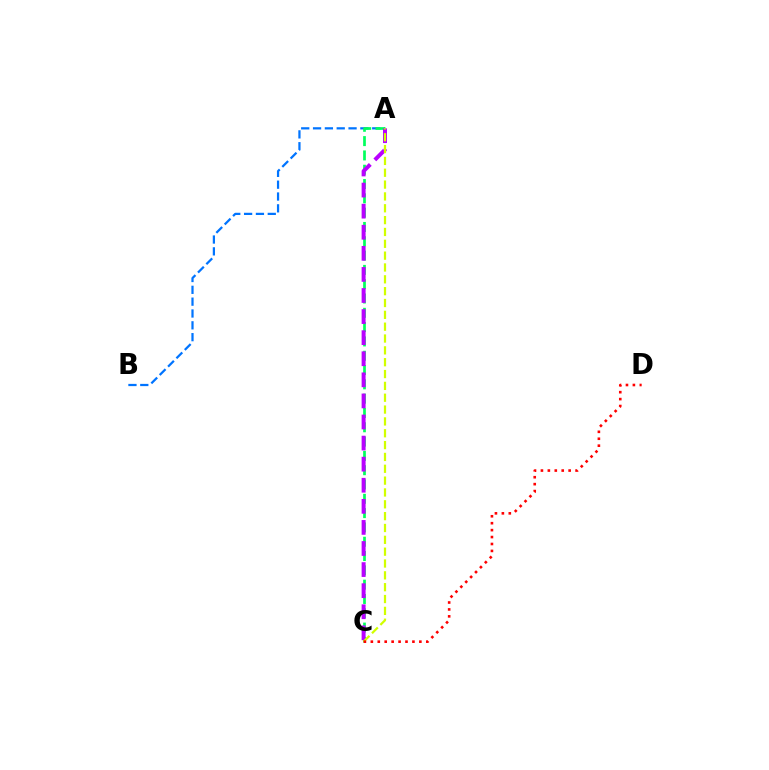{('A', 'B'): [{'color': '#0074ff', 'line_style': 'dashed', 'thickness': 1.61}], ('A', 'C'): [{'color': '#00ff5c', 'line_style': 'dashed', 'thickness': 1.94}, {'color': '#b900ff', 'line_style': 'dashed', 'thickness': 2.86}, {'color': '#d1ff00', 'line_style': 'dashed', 'thickness': 1.61}], ('C', 'D'): [{'color': '#ff0000', 'line_style': 'dotted', 'thickness': 1.88}]}